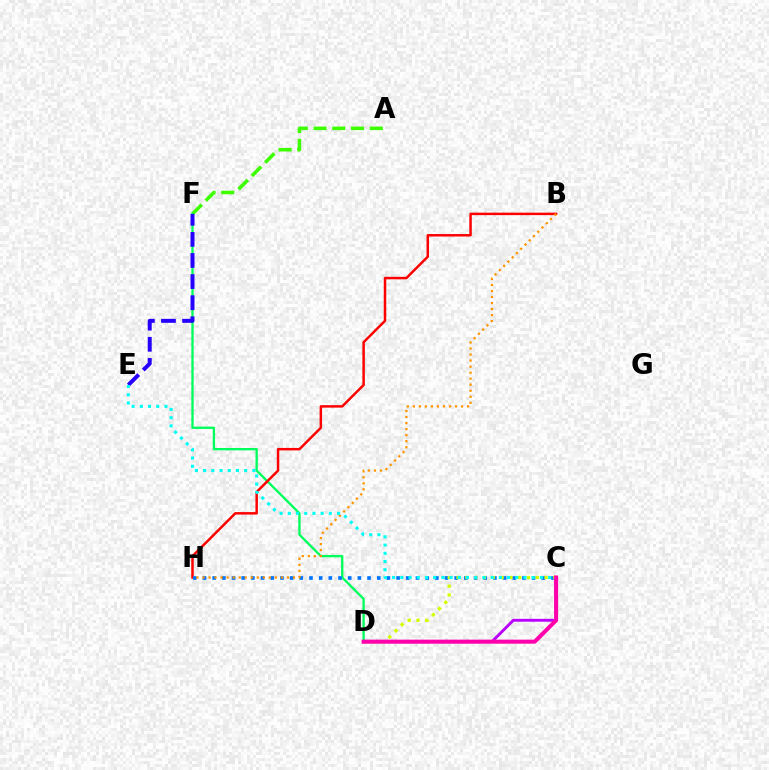{('A', 'F'): [{'color': '#3dff00', 'line_style': 'dashed', 'thickness': 2.55}], ('D', 'F'): [{'color': '#00ff5c', 'line_style': 'solid', 'thickness': 1.68}], ('C', 'D'): [{'color': '#b900ff', 'line_style': 'solid', 'thickness': 2.07}, {'color': '#d1ff00', 'line_style': 'dotted', 'thickness': 2.39}, {'color': '#ff00ac', 'line_style': 'solid', 'thickness': 2.92}], ('B', 'H'): [{'color': '#ff0000', 'line_style': 'solid', 'thickness': 1.79}, {'color': '#ff9400', 'line_style': 'dotted', 'thickness': 1.64}], ('C', 'H'): [{'color': '#0074ff', 'line_style': 'dotted', 'thickness': 2.63}], ('E', 'F'): [{'color': '#2500ff', 'line_style': 'dashed', 'thickness': 2.87}], ('C', 'E'): [{'color': '#00fff6', 'line_style': 'dotted', 'thickness': 2.23}]}